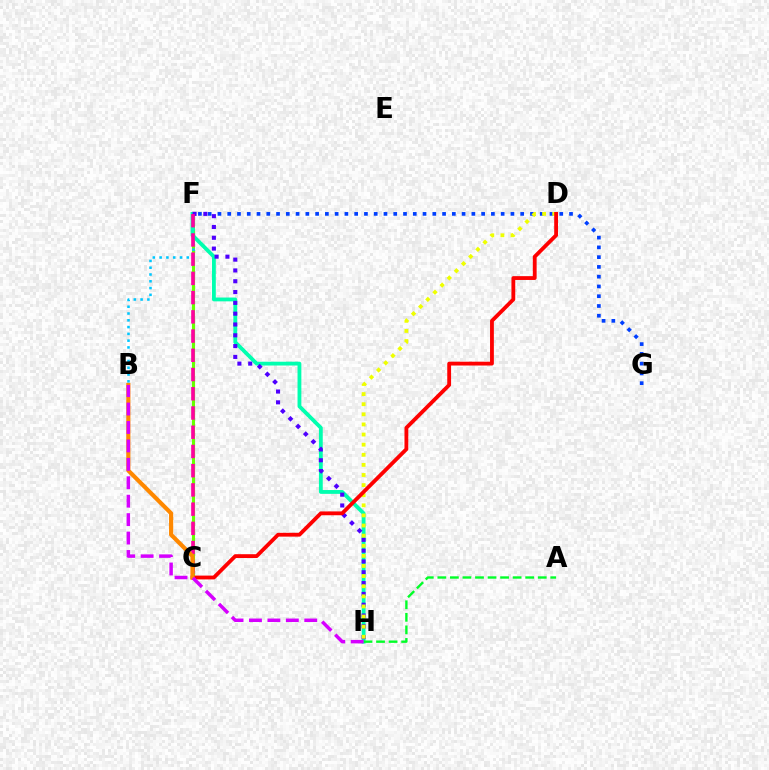{('C', 'F'): [{'color': '#66ff00', 'line_style': 'solid', 'thickness': 2.23}, {'color': '#ff00a0', 'line_style': 'dashed', 'thickness': 2.61}], ('F', 'G'): [{'color': '#003fff', 'line_style': 'dotted', 'thickness': 2.65}], ('B', 'F'): [{'color': '#00c7ff', 'line_style': 'dotted', 'thickness': 1.84}], ('F', 'H'): [{'color': '#00ffaf', 'line_style': 'solid', 'thickness': 2.75}, {'color': '#4f00ff', 'line_style': 'dotted', 'thickness': 2.94}], ('D', 'H'): [{'color': '#eeff00', 'line_style': 'dotted', 'thickness': 2.75}], ('A', 'H'): [{'color': '#00ff27', 'line_style': 'dashed', 'thickness': 1.7}], ('C', 'D'): [{'color': '#ff0000', 'line_style': 'solid', 'thickness': 2.75}], ('B', 'C'): [{'color': '#ff8800', 'line_style': 'solid', 'thickness': 2.99}], ('B', 'H'): [{'color': '#d600ff', 'line_style': 'dashed', 'thickness': 2.5}]}